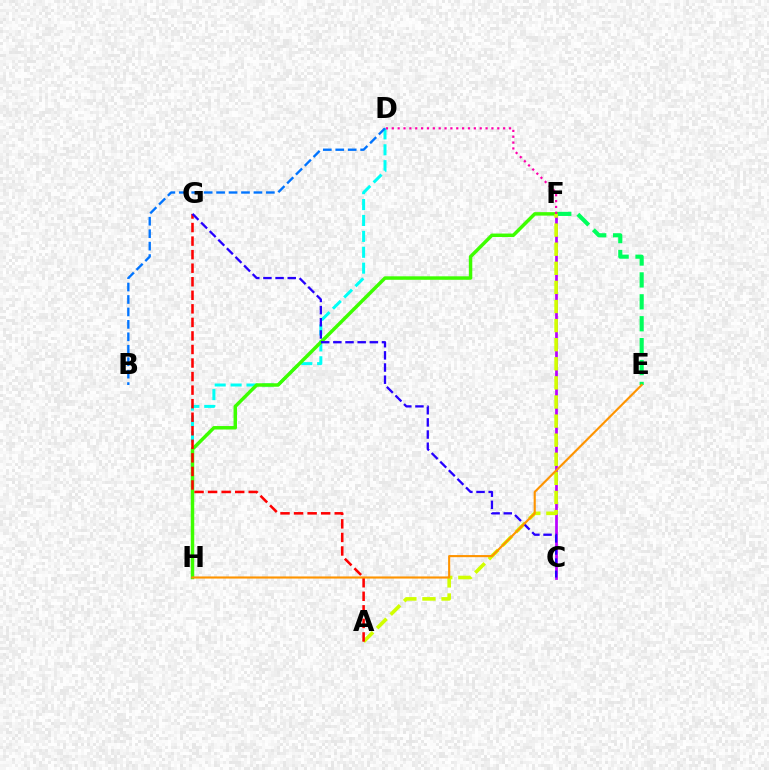{('D', 'H'): [{'color': '#00fff6', 'line_style': 'dashed', 'thickness': 2.16}], ('E', 'F'): [{'color': '#00ff5c', 'line_style': 'dashed', 'thickness': 2.98}], ('C', 'F'): [{'color': '#b900ff', 'line_style': 'solid', 'thickness': 1.96}], ('F', 'H'): [{'color': '#3dff00', 'line_style': 'solid', 'thickness': 2.5}], ('A', 'F'): [{'color': '#d1ff00', 'line_style': 'dashed', 'thickness': 2.59}], ('D', 'F'): [{'color': '#ff00ac', 'line_style': 'dotted', 'thickness': 1.59}], ('A', 'G'): [{'color': '#ff0000', 'line_style': 'dashed', 'thickness': 1.84}], ('C', 'G'): [{'color': '#2500ff', 'line_style': 'dashed', 'thickness': 1.65}], ('B', 'D'): [{'color': '#0074ff', 'line_style': 'dashed', 'thickness': 1.69}], ('E', 'H'): [{'color': '#ff9400', 'line_style': 'solid', 'thickness': 1.53}]}